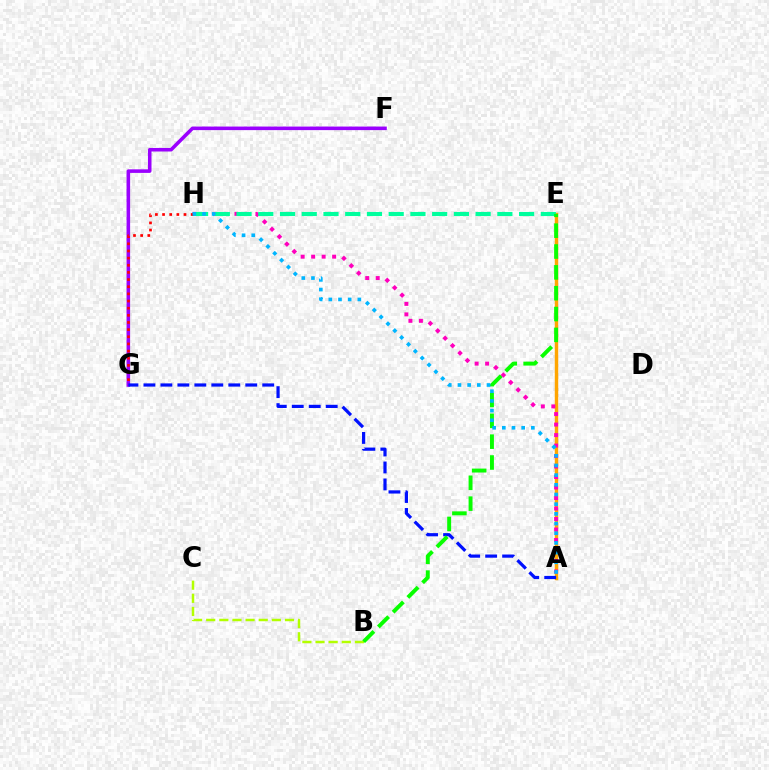{('A', 'E'): [{'color': '#ffa500', 'line_style': 'solid', 'thickness': 2.48}], ('B', 'C'): [{'color': '#b3ff00', 'line_style': 'dashed', 'thickness': 1.78}], ('F', 'G'): [{'color': '#9b00ff', 'line_style': 'solid', 'thickness': 2.56}], ('A', 'H'): [{'color': '#ff00bd', 'line_style': 'dotted', 'thickness': 2.85}, {'color': '#00b5ff', 'line_style': 'dotted', 'thickness': 2.63}], ('E', 'H'): [{'color': '#00ff9d', 'line_style': 'dashed', 'thickness': 2.95}], ('A', 'G'): [{'color': '#0010ff', 'line_style': 'dashed', 'thickness': 2.31}], ('B', 'E'): [{'color': '#08ff00', 'line_style': 'dashed', 'thickness': 2.83}], ('G', 'H'): [{'color': '#ff0000', 'line_style': 'dotted', 'thickness': 1.94}]}